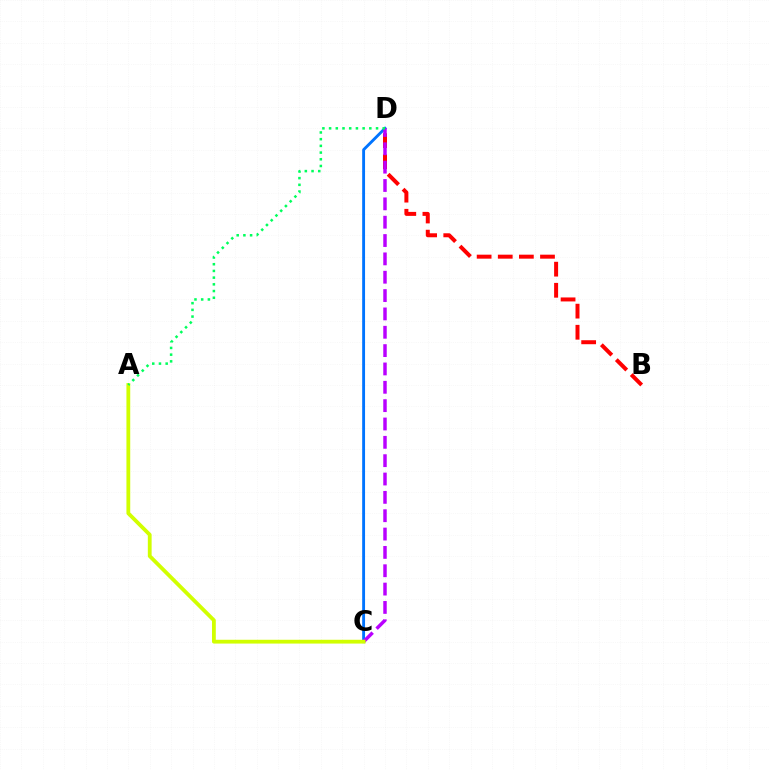{('C', 'D'): [{'color': '#0074ff', 'line_style': 'solid', 'thickness': 2.07}, {'color': '#b900ff', 'line_style': 'dashed', 'thickness': 2.49}], ('B', 'D'): [{'color': '#ff0000', 'line_style': 'dashed', 'thickness': 2.87}], ('A', 'C'): [{'color': '#d1ff00', 'line_style': 'solid', 'thickness': 2.73}], ('A', 'D'): [{'color': '#00ff5c', 'line_style': 'dotted', 'thickness': 1.82}]}